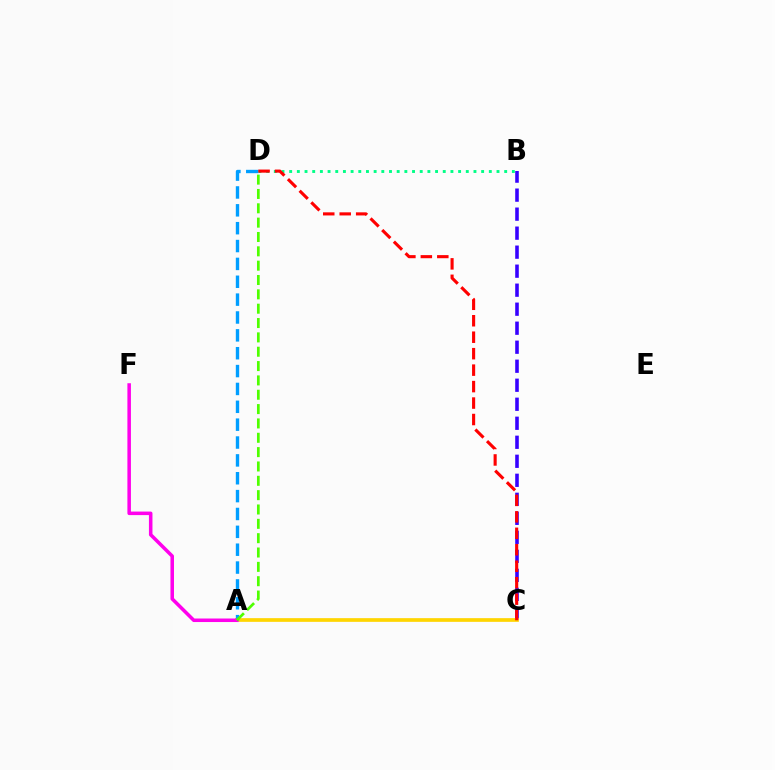{('B', 'D'): [{'color': '#00ff86', 'line_style': 'dotted', 'thickness': 2.09}], ('B', 'C'): [{'color': '#3700ff', 'line_style': 'dashed', 'thickness': 2.58}], ('A', 'C'): [{'color': '#ffd500', 'line_style': 'solid', 'thickness': 2.66}], ('A', 'D'): [{'color': '#009eff', 'line_style': 'dashed', 'thickness': 2.43}, {'color': '#4fff00', 'line_style': 'dashed', 'thickness': 1.95}], ('A', 'F'): [{'color': '#ff00ed', 'line_style': 'solid', 'thickness': 2.54}], ('C', 'D'): [{'color': '#ff0000', 'line_style': 'dashed', 'thickness': 2.24}]}